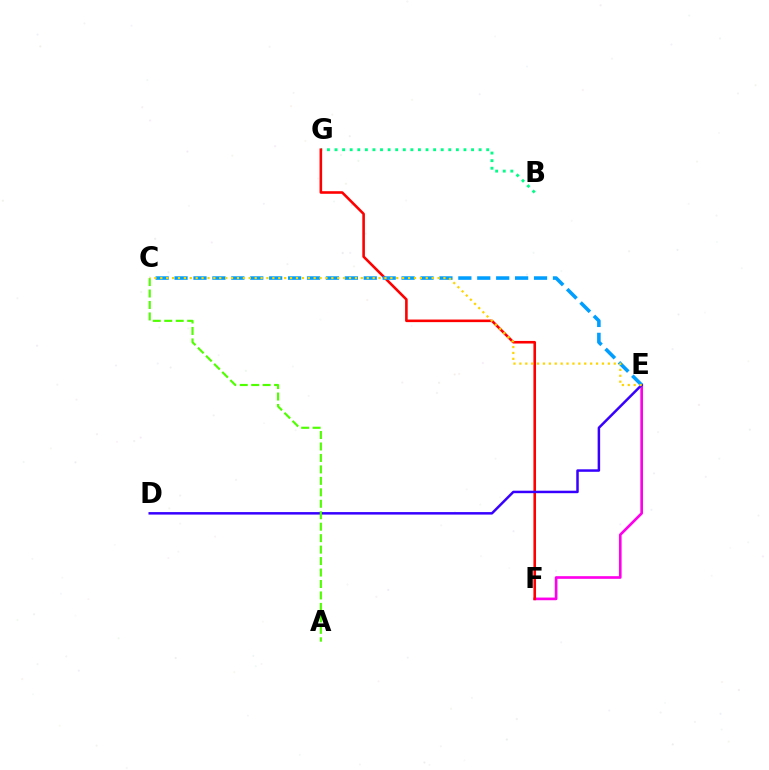{('E', 'F'): [{'color': '#ff00ed', 'line_style': 'solid', 'thickness': 1.92}], ('B', 'G'): [{'color': '#00ff86', 'line_style': 'dotted', 'thickness': 2.06}], ('F', 'G'): [{'color': '#ff0000', 'line_style': 'solid', 'thickness': 1.87}], ('D', 'E'): [{'color': '#3700ff', 'line_style': 'solid', 'thickness': 1.79}], ('A', 'C'): [{'color': '#4fff00', 'line_style': 'dashed', 'thickness': 1.56}], ('C', 'E'): [{'color': '#009eff', 'line_style': 'dashed', 'thickness': 2.57}, {'color': '#ffd500', 'line_style': 'dotted', 'thickness': 1.6}]}